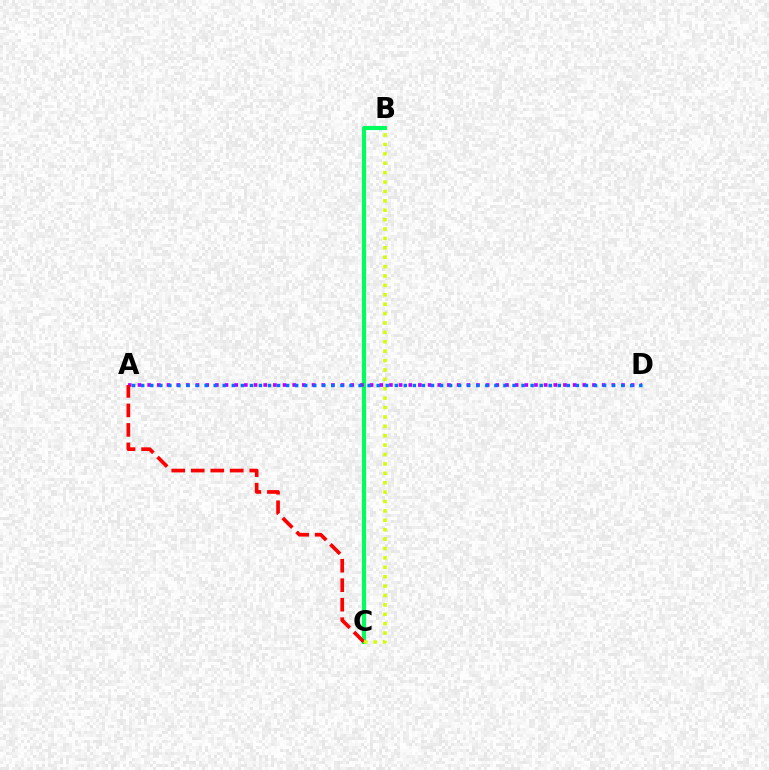{('B', 'C'): [{'color': '#00ff5c', 'line_style': 'solid', 'thickness': 2.97}, {'color': '#d1ff00', 'line_style': 'dotted', 'thickness': 2.55}], ('A', 'D'): [{'color': '#b900ff', 'line_style': 'dotted', 'thickness': 2.63}, {'color': '#0074ff', 'line_style': 'dotted', 'thickness': 2.46}], ('A', 'C'): [{'color': '#ff0000', 'line_style': 'dashed', 'thickness': 2.65}]}